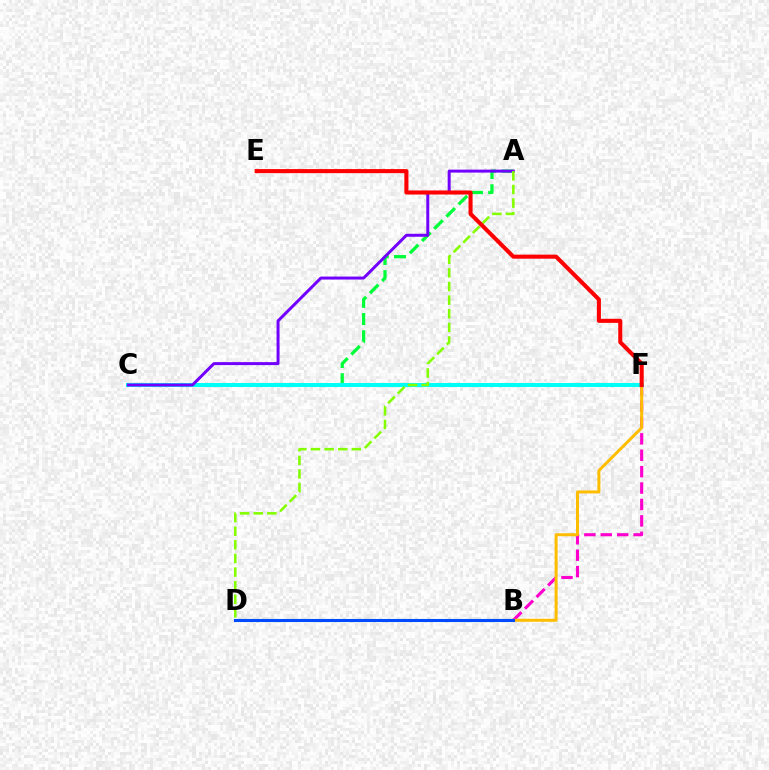{('A', 'C'): [{'color': '#00ff39', 'line_style': 'dashed', 'thickness': 2.34}, {'color': '#7200ff', 'line_style': 'solid', 'thickness': 2.14}], ('B', 'F'): [{'color': '#ff00cf', 'line_style': 'dashed', 'thickness': 2.23}, {'color': '#ffbd00', 'line_style': 'solid', 'thickness': 2.15}], ('C', 'F'): [{'color': '#00fff6', 'line_style': 'solid', 'thickness': 2.92}], ('B', 'D'): [{'color': '#004bff', 'line_style': 'solid', 'thickness': 2.23}], ('A', 'D'): [{'color': '#84ff00', 'line_style': 'dashed', 'thickness': 1.85}], ('E', 'F'): [{'color': '#ff0000', 'line_style': 'solid', 'thickness': 2.93}]}